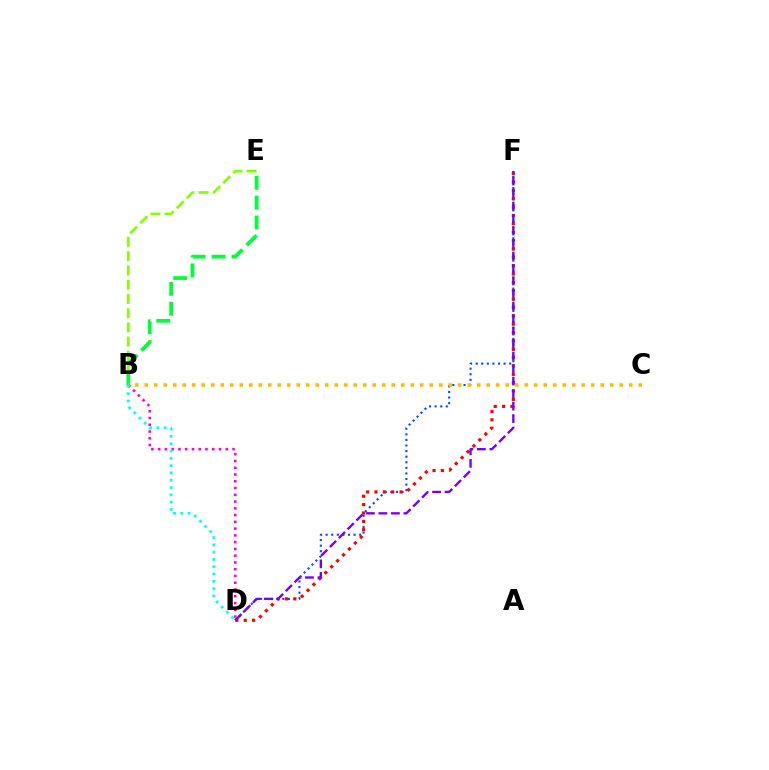{('B', 'D'): [{'color': '#ff00cf', 'line_style': 'dotted', 'thickness': 1.84}, {'color': '#00fff6', 'line_style': 'dotted', 'thickness': 1.98}], ('D', 'F'): [{'color': '#004bff', 'line_style': 'dotted', 'thickness': 1.52}, {'color': '#ff0000', 'line_style': 'dotted', 'thickness': 2.27}, {'color': '#7200ff', 'line_style': 'dashed', 'thickness': 1.7}], ('B', 'E'): [{'color': '#84ff00', 'line_style': 'dashed', 'thickness': 1.93}, {'color': '#00ff39', 'line_style': 'dashed', 'thickness': 2.7}], ('B', 'C'): [{'color': '#ffbd00', 'line_style': 'dotted', 'thickness': 2.58}]}